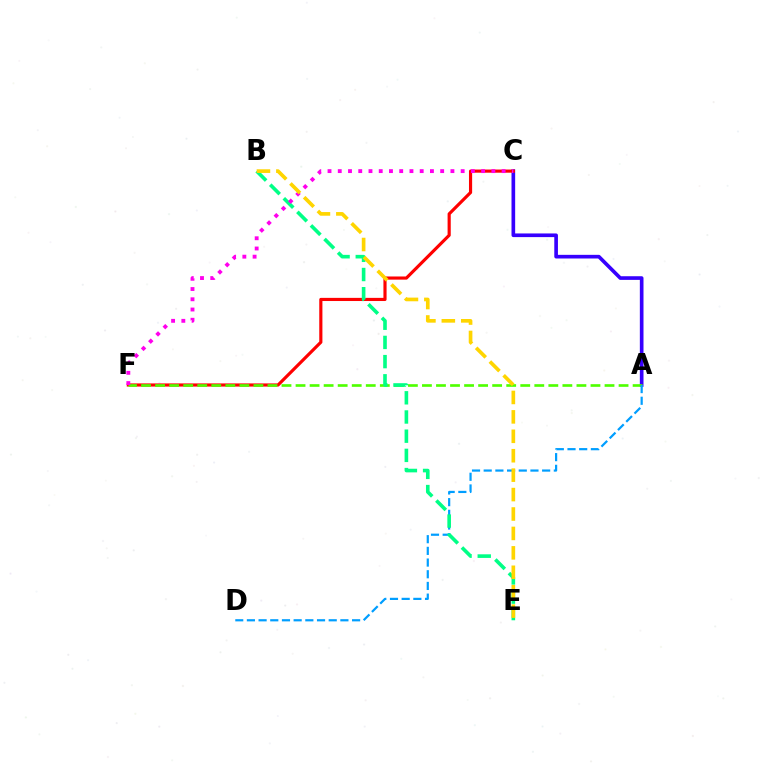{('A', 'C'): [{'color': '#3700ff', 'line_style': 'solid', 'thickness': 2.63}], ('C', 'F'): [{'color': '#ff0000', 'line_style': 'solid', 'thickness': 2.27}, {'color': '#ff00ed', 'line_style': 'dotted', 'thickness': 2.78}], ('A', 'F'): [{'color': '#4fff00', 'line_style': 'dashed', 'thickness': 1.91}], ('A', 'D'): [{'color': '#009eff', 'line_style': 'dashed', 'thickness': 1.59}], ('B', 'E'): [{'color': '#00ff86', 'line_style': 'dashed', 'thickness': 2.61}, {'color': '#ffd500', 'line_style': 'dashed', 'thickness': 2.64}]}